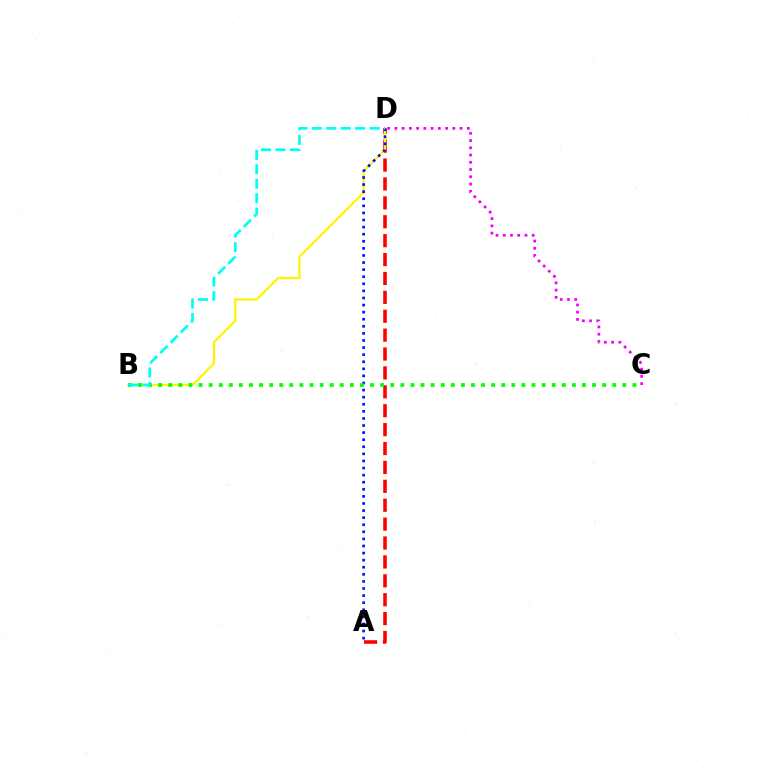{('A', 'D'): [{'color': '#ff0000', 'line_style': 'dashed', 'thickness': 2.57}, {'color': '#0010ff', 'line_style': 'dotted', 'thickness': 1.93}], ('B', 'D'): [{'color': '#fcf500', 'line_style': 'solid', 'thickness': 1.58}, {'color': '#00fff6', 'line_style': 'dashed', 'thickness': 1.96}], ('C', 'D'): [{'color': '#ee00ff', 'line_style': 'dotted', 'thickness': 1.97}], ('B', 'C'): [{'color': '#08ff00', 'line_style': 'dotted', 'thickness': 2.74}]}